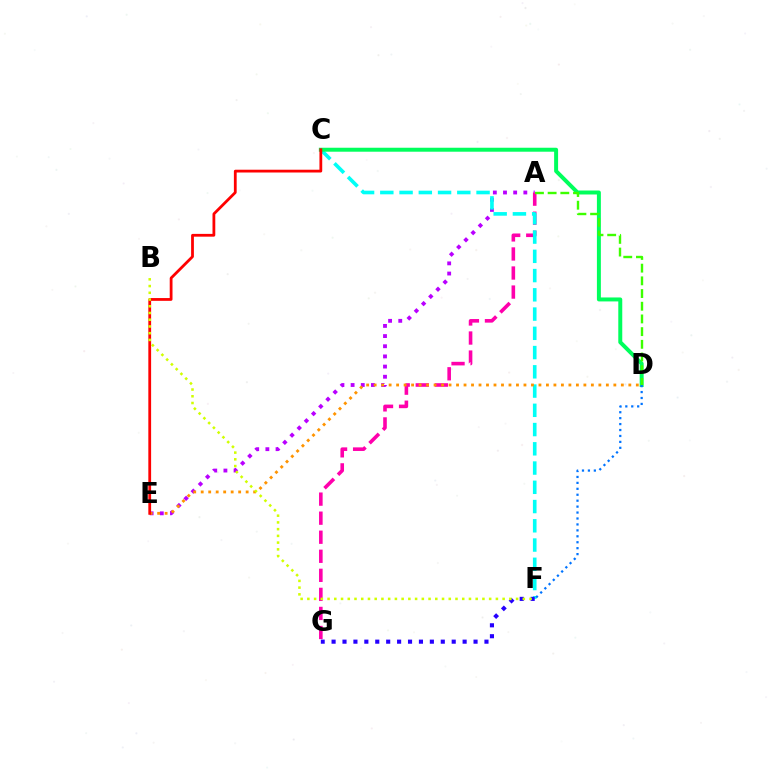{('A', 'E'): [{'color': '#b900ff', 'line_style': 'dotted', 'thickness': 2.76}], ('A', 'G'): [{'color': '#ff00ac', 'line_style': 'dashed', 'thickness': 2.59}], ('C', 'F'): [{'color': '#00fff6', 'line_style': 'dashed', 'thickness': 2.61}], ('C', 'D'): [{'color': '#00ff5c', 'line_style': 'solid', 'thickness': 2.86}], ('A', 'D'): [{'color': '#3dff00', 'line_style': 'dashed', 'thickness': 1.72}], ('D', 'E'): [{'color': '#ff9400', 'line_style': 'dotted', 'thickness': 2.04}], ('F', 'G'): [{'color': '#2500ff', 'line_style': 'dotted', 'thickness': 2.97}], ('C', 'E'): [{'color': '#ff0000', 'line_style': 'solid', 'thickness': 2.0}], ('B', 'F'): [{'color': '#d1ff00', 'line_style': 'dotted', 'thickness': 1.83}], ('D', 'F'): [{'color': '#0074ff', 'line_style': 'dotted', 'thickness': 1.61}]}